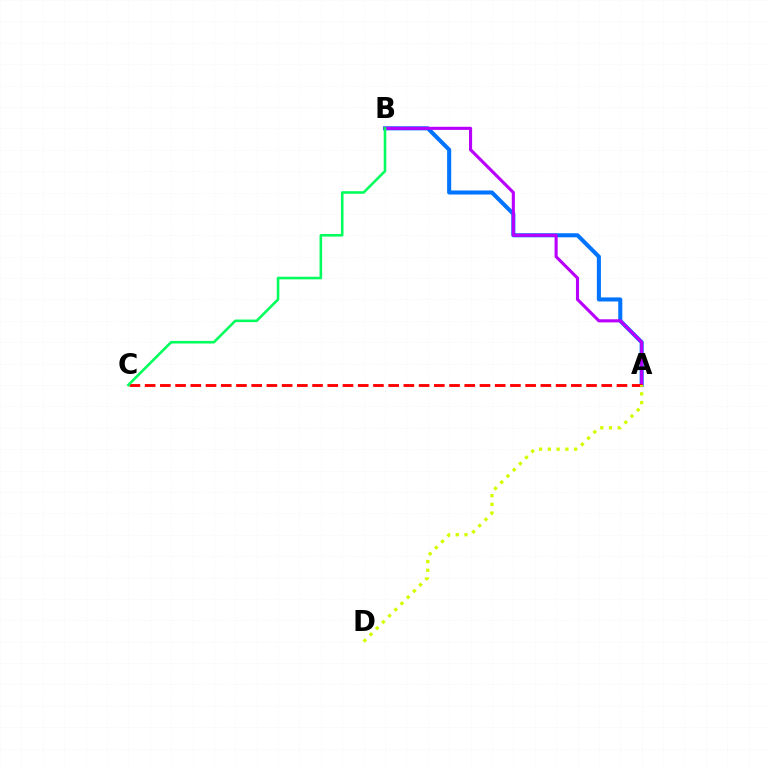{('A', 'B'): [{'color': '#0074ff', 'line_style': 'solid', 'thickness': 2.93}, {'color': '#b900ff', 'line_style': 'solid', 'thickness': 2.24}], ('A', 'C'): [{'color': '#ff0000', 'line_style': 'dashed', 'thickness': 2.07}], ('B', 'C'): [{'color': '#00ff5c', 'line_style': 'solid', 'thickness': 1.86}], ('A', 'D'): [{'color': '#d1ff00', 'line_style': 'dotted', 'thickness': 2.38}]}